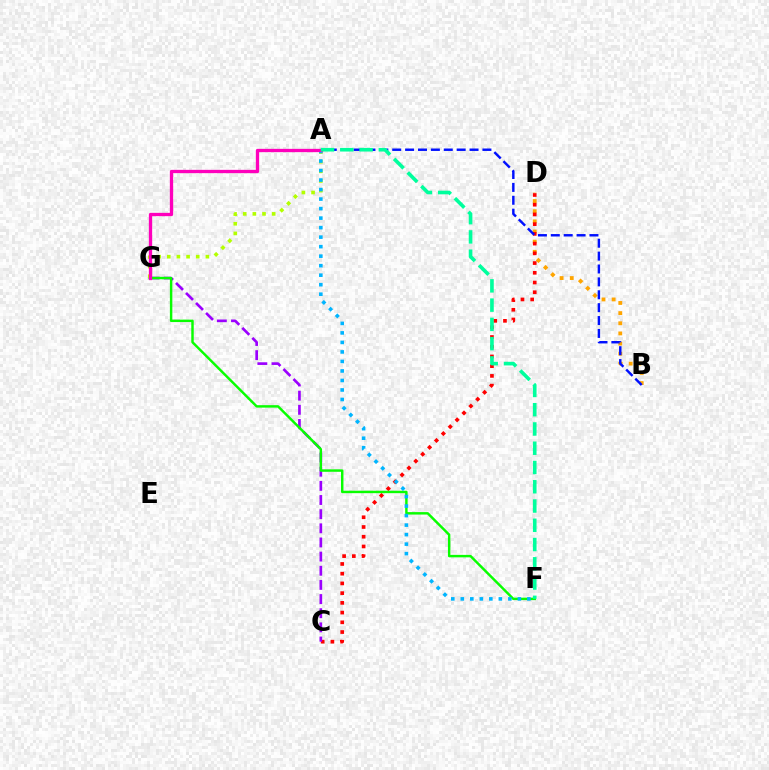{('B', 'D'): [{'color': '#ffa500', 'line_style': 'dotted', 'thickness': 2.76}], ('C', 'D'): [{'color': '#ff0000', 'line_style': 'dotted', 'thickness': 2.64}], ('C', 'G'): [{'color': '#9b00ff', 'line_style': 'dashed', 'thickness': 1.92}], ('A', 'B'): [{'color': '#0010ff', 'line_style': 'dashed', 'thickness': 1.75}], ('F', 'G'): [{'color': '#08ff00', 'line_style': 'solid', 'thickness': 1.76}], ('A', 'G'): [{'color': '#b3ff00', 'line_style': 'dotted', 'thickness': 2.62}, {'color': '#ff00bd', 'line_style': 'solid', 'thickness': 2.38}], ('A', 'F'): [{'color': '#00b5ff', 'line_style': 'dotted', 'thickness': 2.58}, {'color': '#00ff9d', 'line_style': 'dashed', 'thickness': 2.62}]}